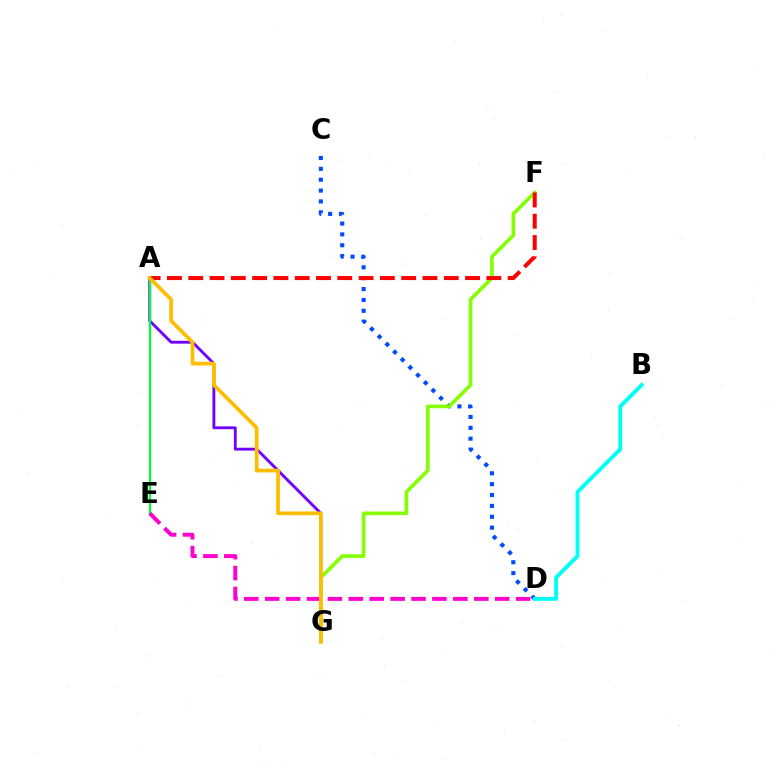{('A', 'G'): [{'color': '#7200ff', 'line_style': 'solid', 'thickness': 2.06}, {'color': '#ffbd00', 'line_style': 'solid', 'thickness': 2.68}], ('C', 'D'): [{'color': '#004bff', 'line_style': 'dotted', 'thickness': 2.95}], ('F', 'G'): [{'color': '#84ff00', 'line_style': 'solid', 'thickness': 2.62}], ('A', 'E'): [{'color': '#00ff39', 'line_style': 'solid', 'thickness': 1.63}], ('D', 'E'): [{'color': '#ff00cf', 'line_style': 'dashed', 'thickness': 2.84}], ('A', 'F'): [{'color': '#ff0000', 'line_style': 'dashed', 'thickness': 2.89}], ('B', 'D'): [{'color': '#00fff6', 'line_style': 'solid', 'thickness': 2.81}]}